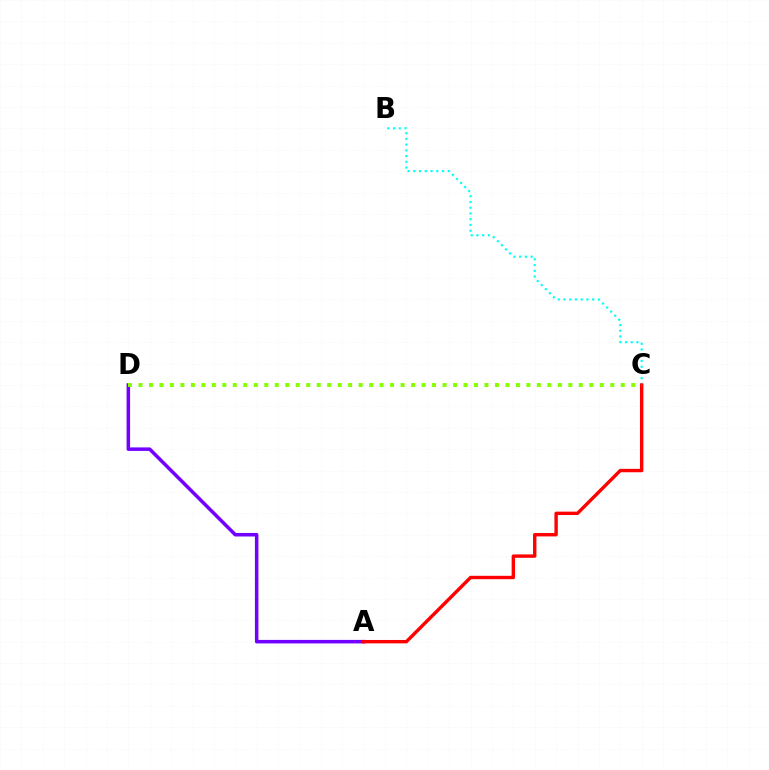{('A', 'D'): [{'color': '#7200ff', 'line_style': 'solid', 'thickness': 2.53}], ('B', 'C'): [{'color': '#00fff6', 'line_style': 'dotted', 'thickness': 1.56}], ('A', 'C'): [{'color': '#ff0000', 'line_style': 'solid', 'thickness': 2.44}], ('C', 'D'): [{'color': '#84ff00', 'line_style': 'dotted', 'thickness': 2.85}]}